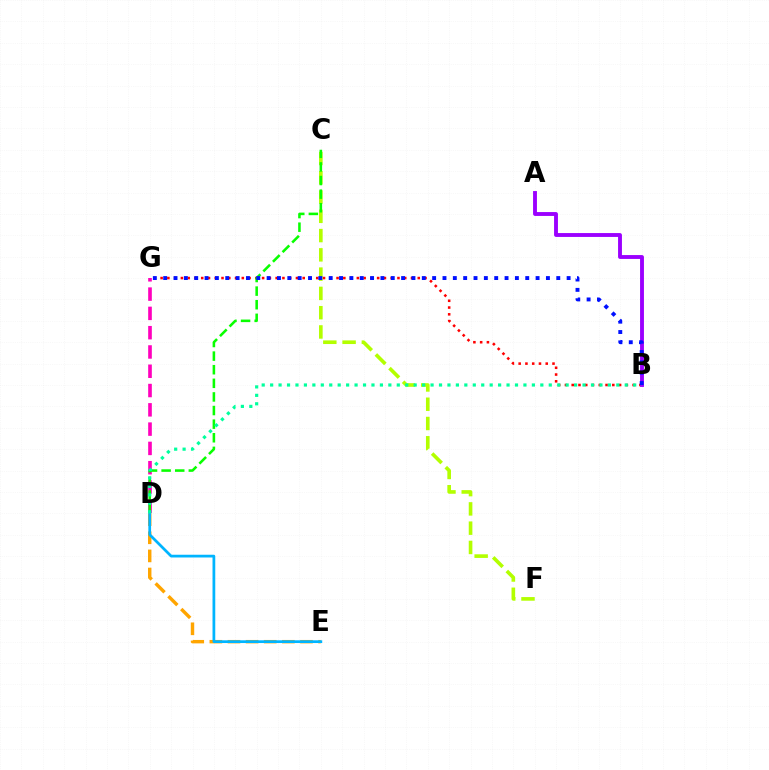{('B', 'G'): [{'color': '#ff0000', 'line_style': 'dotted', 'thickness': 1.84}, {'color': '#0010ff', 'line_style': 'dotted', 'thickness': 2.81}], ('D', 'E'): [{'color': '#ffa500', 'line_style': 'dashed', 'thickness': 2.46}, {'color': '#00b5ff', 'line_style': 'solid', 'thickness': 1.98}], ('C', 'F'): [{'color': '#b3ff00', 'line_style': 'dashed', 'thickness': 2.62}], ('D', 'G'): [{'color': '#ff00bd', 'line_style': 'dashed', 'thickness': 2.62}], ('C', 'D'): [{'color': '#08ff00', 'line_style': 'dashed', 'thickness': 1.85}], ('A', 'B'): [{'color': '#9b00ff', 'line_style': 'solid', 'thickness': 2.79}], ('B', 'D'): [{'color': '#00ff9d', 'line_style': 'dotted', 'thickness': 2.29}]}